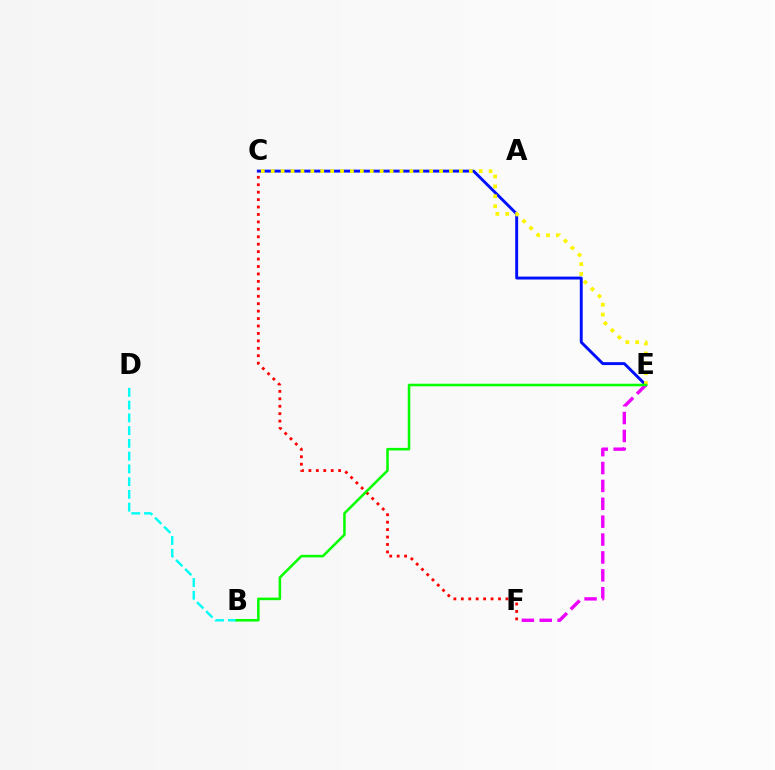{('C', 'E'): [{'color': '#0010ff', 'line_style': 'solid', 'thickness': 2.11}, {'color': '#fcf500', 'line_style': 'dotted', 'thickness': 2.69}], ('E', 'F'): [{'color': '#ee00ff', 'line_style': 'dashed', 'thickness': 2.43}], ('B', 'D'): [{'color': '#00fff6', 'line_style': 'dashed', 'thickness': 1.73}], ('C', 'F'): [{'color': '#ff0000', 'line_style': 'dotted', 'thickness': 2.02}], ('B', 'E'): [{'color': '#08ff00', 'line_style': 'solid', 'thickness': 1.84}]}